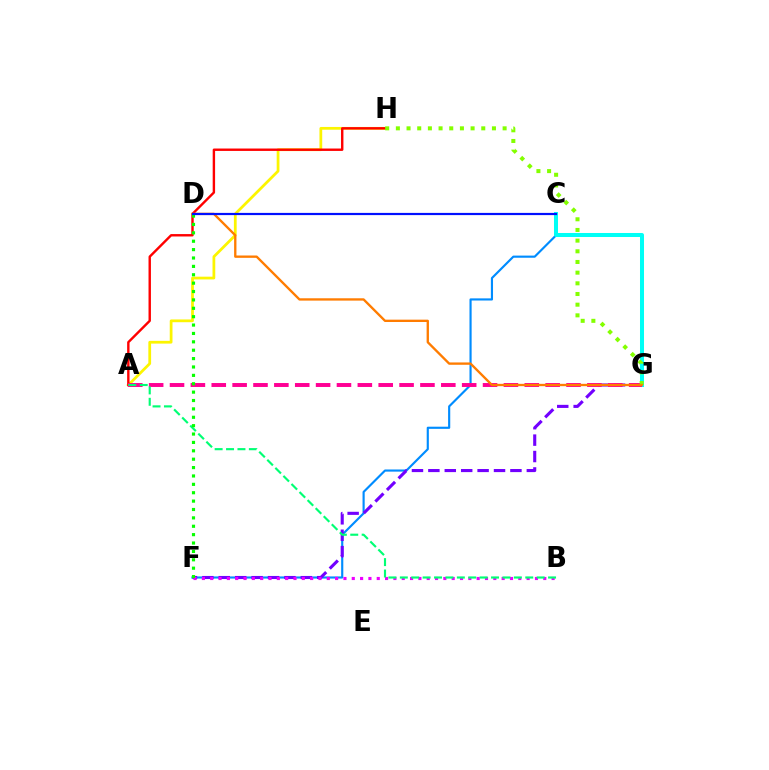{('C', 'F'): [{'color': '#008cff', 'line_style': 'solid', 'thickness': 1.55}], ('A', 'H'): [{'color': '#fcf500', 'line_style': 'solid', 'thickness': 1.98}, {'color': '#ff0000', 'line_style': 'solid', 'thickness': 1.73}], ('F', 'G'): [{'color': '#7200ff', 'line_style': 'dashed', 'thickness': 2.23}], ('C', 'G'): [{'color': '#00fff6', 'line_style': 'solid', 'thickness': 2.89}], ('A', 'G'): [{'color': '#ff0094', 'line_style': 'dashed', 'thickness': 2.83}], ('B', 'F'): [{'color': '#ee00ff', 'line_style': 'dotted', 'thickness': 2.26}], ('G', 'H'): [{'color': '#84ff00', 'line_style': 'dotted', 'thickness': 2.9}], ('D', 'G'): [{'color': '#ff7c00', 'line_style': 'solid', 'thickness': 1.68}], ('A', 'B'): [{'color': '#00ff74', 'line_style': 'dashed', 'thickness': 1.55}], ('D', 'F'): [{'color': '#08ff00', 'line_style': 'dotted', 'thickness': 2.28}], ('C', 'D'): [{'color': '#0010ff', 'line_style': 'solid', 'thickness': 1.59}]}